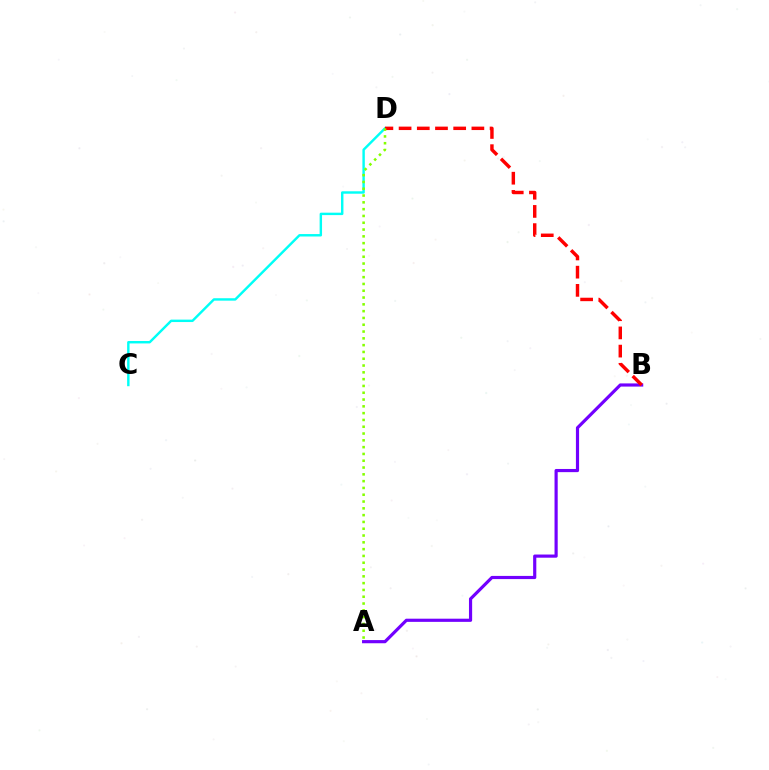{('C', 'D'): [{'color': '#00fff6', 'line_style': 'solid', 'thickness': 1.75}], ('A', 'B'): [{'color': '#7200ff', 'line_style': 'solid', 'thickness': 2.28}], ('B', 'D'): [{'color': '#ff0000', 'line_style': 'dashed', 'thickness': 2.47}], ('A', 'D'): [{'color': '#84ff00', 'line_style': 'dotted', 'thickness': 1.85}]}